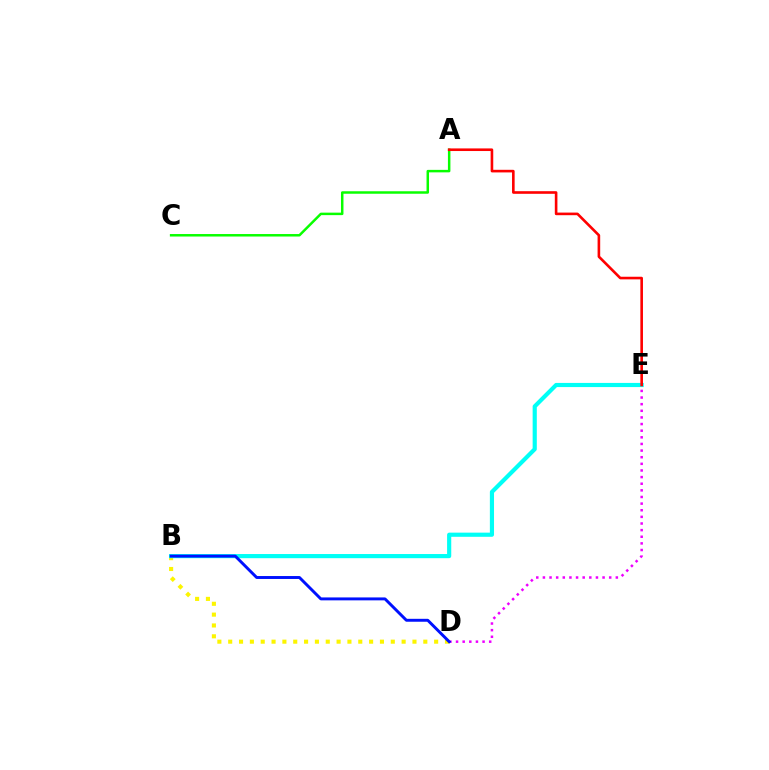{('B', 'D'): [{'color': '#fcf500', 'line_style': 'dotted', 'thickness': 2.95}, {'color': '#0010ff', 'line_style': 'solid', 'thickness': 2.11}], ('D', 'E'): [{'color': '#ee00ff', 'line_style': 'dotted', 'thickness': 1.8}], ('A', 'C'): [{'color': '#08ff00', 'line_style': 'solid', 'thickness': 1.79}], ('B', 'E'): [{'color': '#00fff6', 'line_style': 'solid', 'thickness': 2.99}], ('A', 'E'): [{'color': '#ff0000', 'line_style': 'solid', 'thickness': 1.88}]}